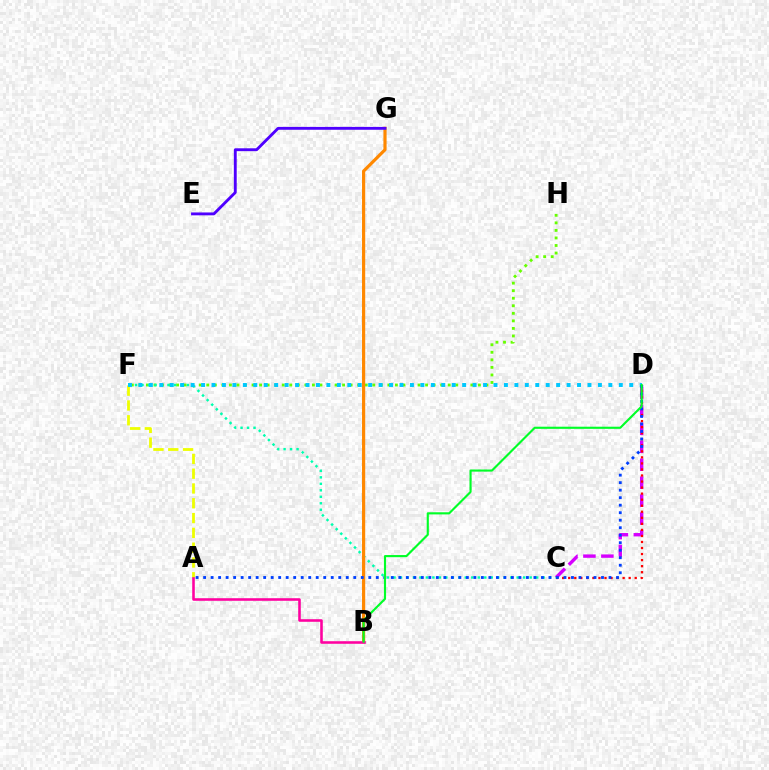{('F', 'H'): [{'color': '#66ff00', 'line_style': 'dotted', 'thickness': 2.05}], ('A', 'F'): [{'color': '#eeff00', 'line_style': 'dashed', 'thickness': 2.01}], ('C', 'F'): [{'color': '#00ffaf', 'line_style': 'dotted', 'thickness': 1.76}], ('C', 'D'): [{'color': '#d600ff', 'line_style': 'dashed', 'thickness': 2.44}, {'color': '#ff0000', 'line_style': 'dotted', 'thickness': 1.64}], ('B', 'G'): [{'color': '#ff8800', 'line_style': 'solid', 'thickness': 2.29}], ('A', 'B'): [{'color': '#ff00a0', 'line_style': 'solid', 'thickness': 1.86}], ('D', 'F'): [{'color': '#00c7ff', 'line_style': 'dotted', 'thickness': 2.84}], ('A', 'D'): [{'color': '#003fff', 'line_style': 'dotted', 'thickness': 2.04}], ('B', 'D'): [{'color': '#00ff27', 'line_style': 'solid', 'thickness': 1.54}], ('E', 'G'): [{'color': '#4f00ff', 'line_style': 'solid', 'thickness': 2.07}]}